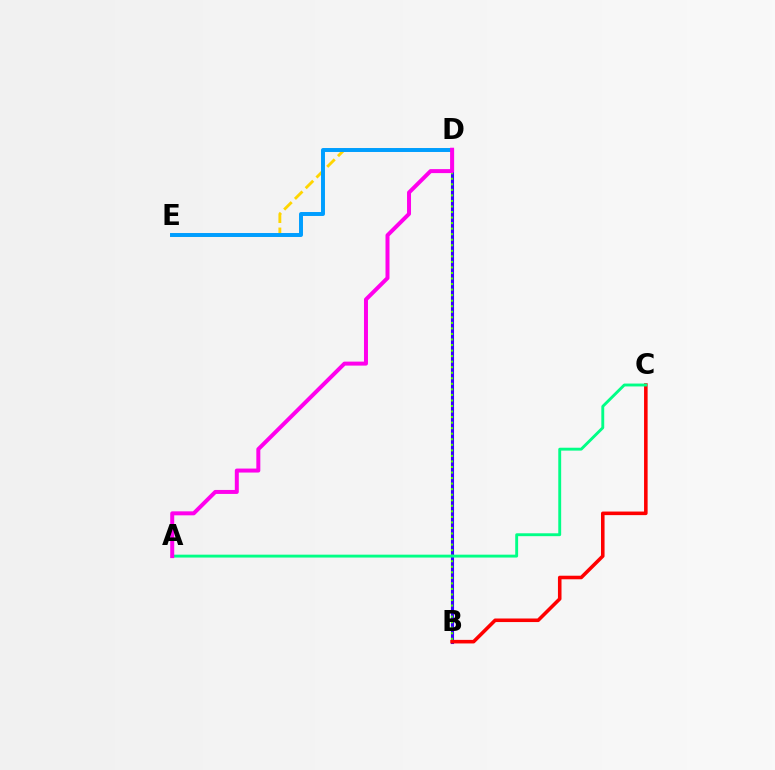{('B', 'D'): [{'color': '#3700ff', 'line_style': 'solid', 'thickness': 2.22}, {'color': '#4fff00', 'line_style': 'dotted', 'thickness': 1.51}], ('D', 'E'): [{'color': '#ffd500', 'line_style': 'dashed', 'thickness': 2.06}, {'color': '#009eff', 'line_style': 'solid', 'thickness': 2.85}], ('B', 'C'): [{'color': '#ff0000', 'line_style': 'solid', 'thickness': 2.57}], ('A', 'C'): [{'color': '#00ff86', 'line_style': 'solid', 'thickness': 2.08}], ('A', 'D'): [{'color': '#ff00ed', 'line_style': 'solid', 'thickness': 2.87}]}